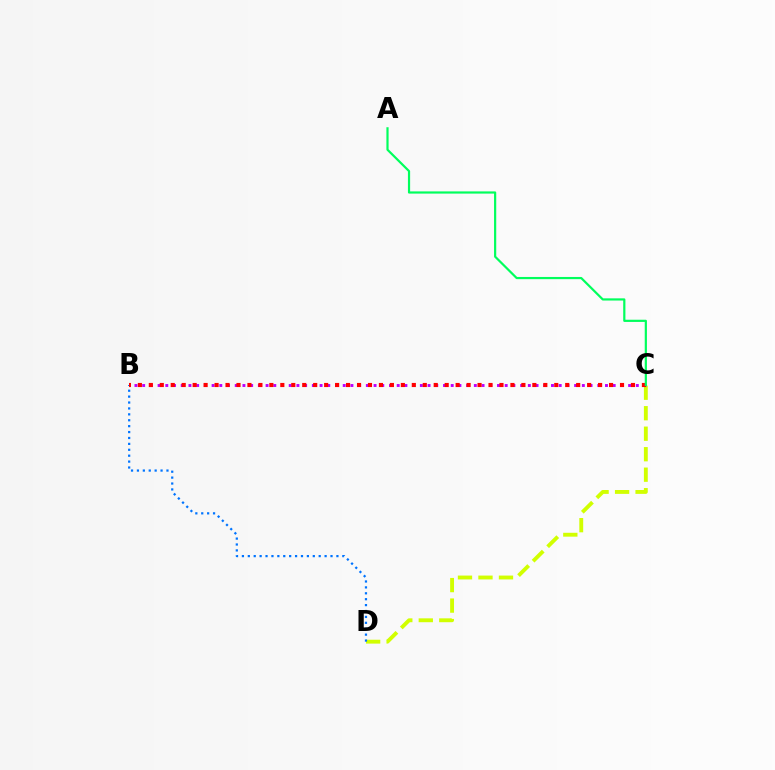{('C', 'D'): [{'color': '#d1ff00', 'line_style': 'dashed', 'thickness': 2.78}], ('B', 'D'): [{'color': '#0074ff', 'line_style': 'dotted', 'thickness': 1.6}], ('B', 'C'): [{'color': '#b900ff', 'line_style': 'dotted', 'thickness': 2.1}, {'color': '#ff0000', 'line_style': 'dotted', 'thickness': 2.98}], ('A', 'C'): [{'color': '#00ff5c', 'line_style': 'solid', 'thickness': 1.58}]}